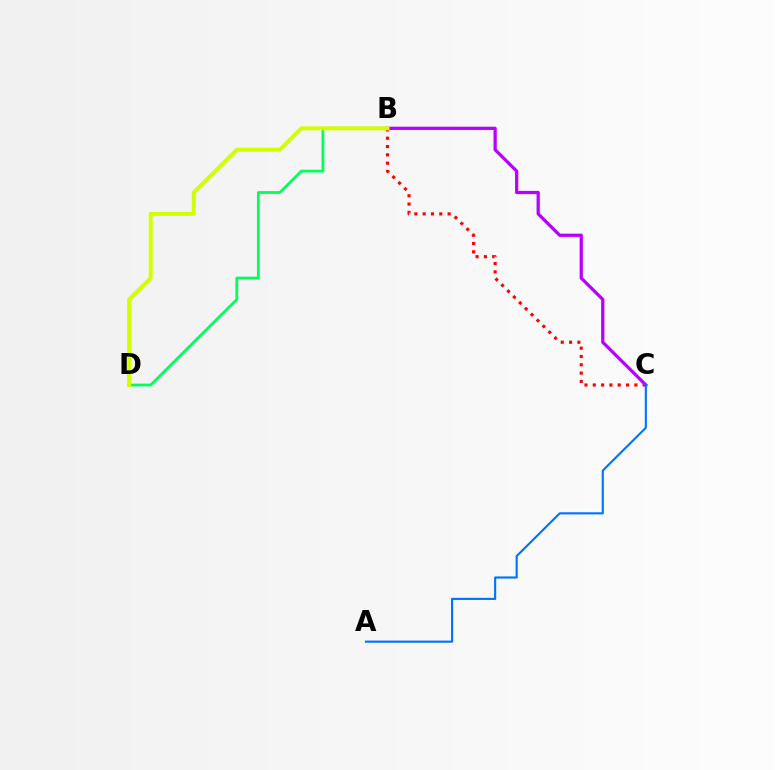{('B', 'C'): [{'color': '#ff0000', 'line_style': 'dotted', 'thickness': 2.26}, {'color': '#b900ff', 'line_style': 'solid', 'thickness': 2.34}], ('A', 'C'): [{'color': '#0074ff', 'line_style': 'solid', 'thickness': 1.54}], ('B', 'D'): [{'color': '#00ff5c', 'line_style': 'solid', 'thickness': 2.0}, {'color': '#d1ff00', 'line_style': 'solid', 'thickness': 2.85}]}